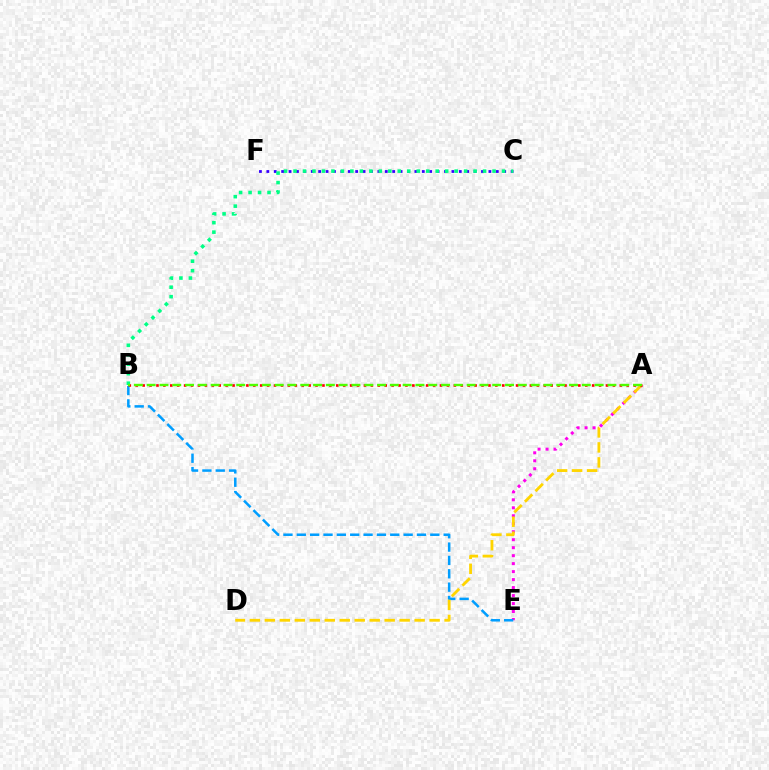{('C', 'F'): [{'color': '#3700ff', 'line_style': 'dotted', 'thickness': 2.01}], ('A', 'E'): [{'color': '#ff00ed', 'line_style': 'dotted', 'thickness': 2.17}], ('B', 'E'): [{'color': '#009eff', 'line_style': 'dashed', 'thickness': 1.81}], ('A', 'D'): [{'color': '#ffd500', 'line_style': 'dashed', 'thickness': 2.03}], ('A', 'B'): [{'color': '#ff0000', 'line_style': 'dotted', 'thickness': 1.88}, {'color': '#4fff00', 'line_style': 'dashed', 'thickness': 1.74}], ('B', 'C'): [{'color': '#00ff86', 'line_style': 'dotted', 'thickness': 2.58}]}